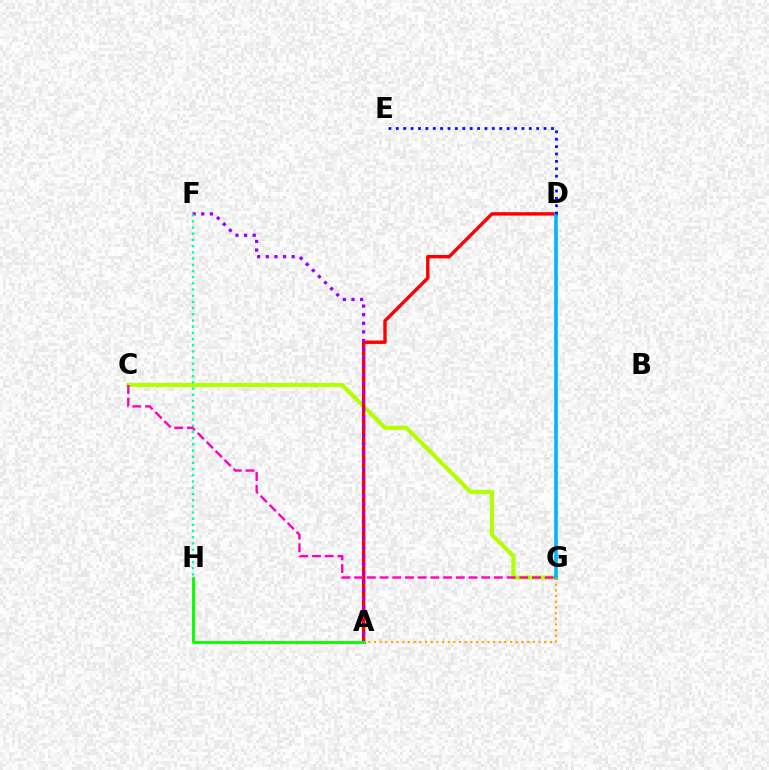{('C', 'G'): [{'color': '#b3ff00', 'line_style': 'solid', 'thickness': 2.98}, {'color': '#ff00bd', 'line_style': 'dashed', 'thickness': 1.73}], ('A', 'D'): [{'color': '#ff0000', 'line_style': 'solid', 'thickness': 2.45}], ('A', 'F'): [{'color': '#9b00ff', 'line_style': 'dotted', 'thickness': 2.34}], ('D', 'G'): [{'color': '#00b5ff', 'line_style': 'solid', 'thickness': 2.61}], ('A', 'H'): [{'color': '#08ff00', 'line_style': 'solid', 'thickness': 2.08}], ('D', 'E'): [{'color': '#0010ff', 'line_style': 'dotted', 'thickness': 2.01}], ('A', 'G'): [{'color': '#ffa500', 'line_style': 'dotted', 'thickness': 1.54}], ('F', 'H'): [{'color': '#00ff9d', 'line_style': 'dotted', 'thickness': 1.68}]}